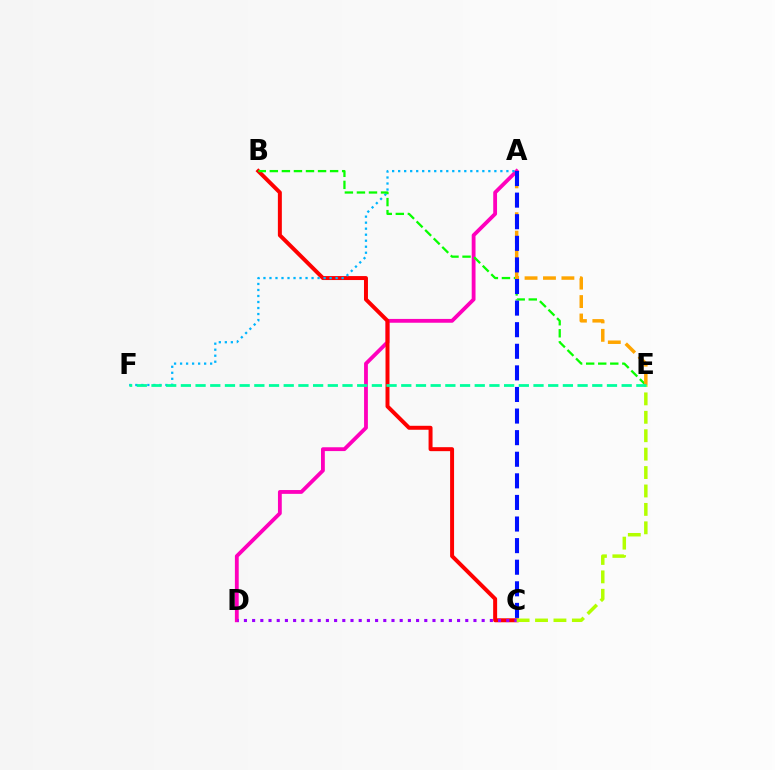{('A', 'D'): [{'color': '#ff00bd', 'line_style': 'solid', 'thickness': 2.75}], ('B', 'C'): [{'color': '#ff0000', 'line_style': 'solid', 'thickness': 2.86}], ('A', 'F'): [{'color': '#00b5ff', 'line_style': 'dotted', 'thickness': 1.63}], ('C', 'D'): [{'color': '#9b00ff', 'line_style': 'dotted', 'thickness': 2.23}], ('B', 'E'): [{'color': '#08ff00', 'line_style': 'dashed', 'thickness': 1.64}], ('C', 'E'): [{'color': '#b3ff00', 'line_style': 'dashed', 'thickness': 2.5}], ('A', 'E'): [{'color': '#ffa500', 'line_style': 'dashed', 'thickness': 2.5}], ('A', 'C'): [{'color': '#0010ff', 'line_style': 'dashed', 'thickness': 2.93}], ('E', 'F'): [{'color': '#00ff9d', 'line_style': 'dashed', 'thickness': 2.0}]}